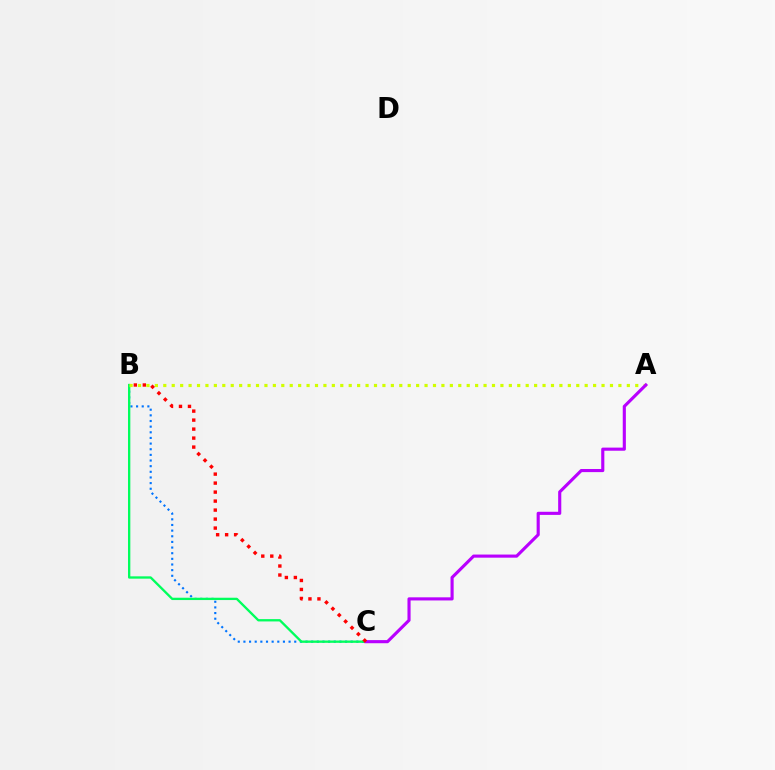{('B', 'C'): [{'color': '#0074ff', 'line_style': 'dotted', 'thickness': 1.53}, {'color': '#00ff5c', 'line_style': 'solid', 'thickness': 1.68}, {'color': '#ff0000', 'line_style': 'dotted', 'thickness': 2.44}], ('A', 'B'): [{'color': '#d1ff00', 'line_style': 'dotted', 'thickness': 2.29}], ('A', 'C'): [{'color': '#b900ff', 'line_style': 'solid', 'thickness': 2.25}]}